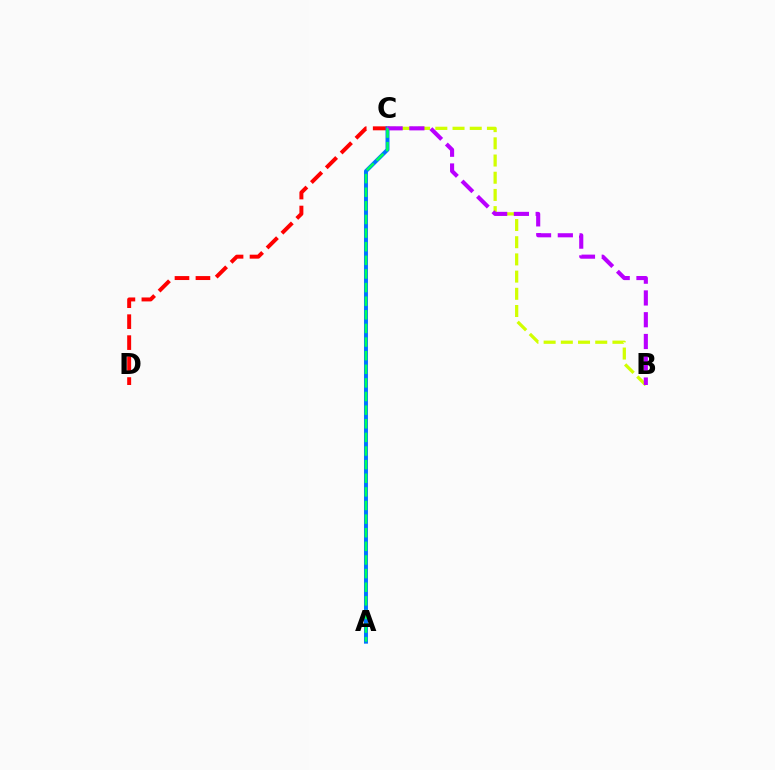{('C', 'D'): [{'color': '#ff0000', 'line_style': 'dashed', 'thickness': 2.85}], ('A', 'C'): [{'color': '#0074ff', 'line_style': 'solid', 'thickness': 2.85}, {'color': '#00ff5c', 'line_style': 'dashed', 'thickness': 1.85}], ('B', 'C'): [{'color': '#d1ff00', 'line_style': 'dashed', 'thickness': 2.34}, {'color': '#b900ff', 'line_style': 'dashed', 'thickness': 2.96}]}